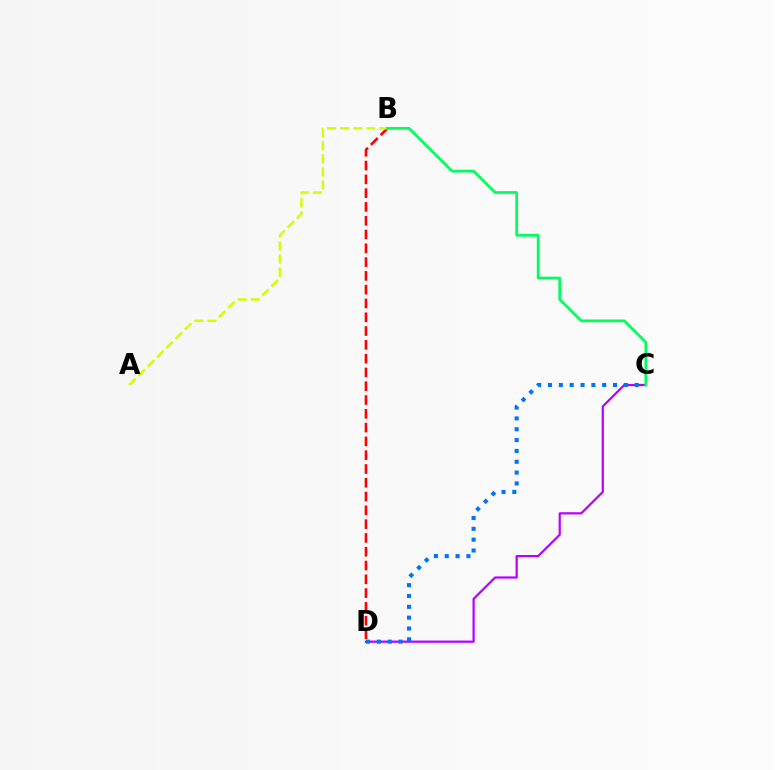{('C', 'D'): [{'color': '#b900ff', 'line_style': 'solid', 'thickness': 1.6}, {'color': '#0074ff', 'line_style': 'dotted', 'thickness': 2.94}], ('B', 'D'): [{'color': '#ff0000', 'line_style': 'dashed', 'thickness': 1.87}], ('A', 'B'): [{'color': '#d1ff00', 'line_style': 'dashed', 'thickness': 1.78}], ('B', 'C'): [{'color': '#00ff5c', 'line_style': 'solid', 'thickness': 1.98}]}